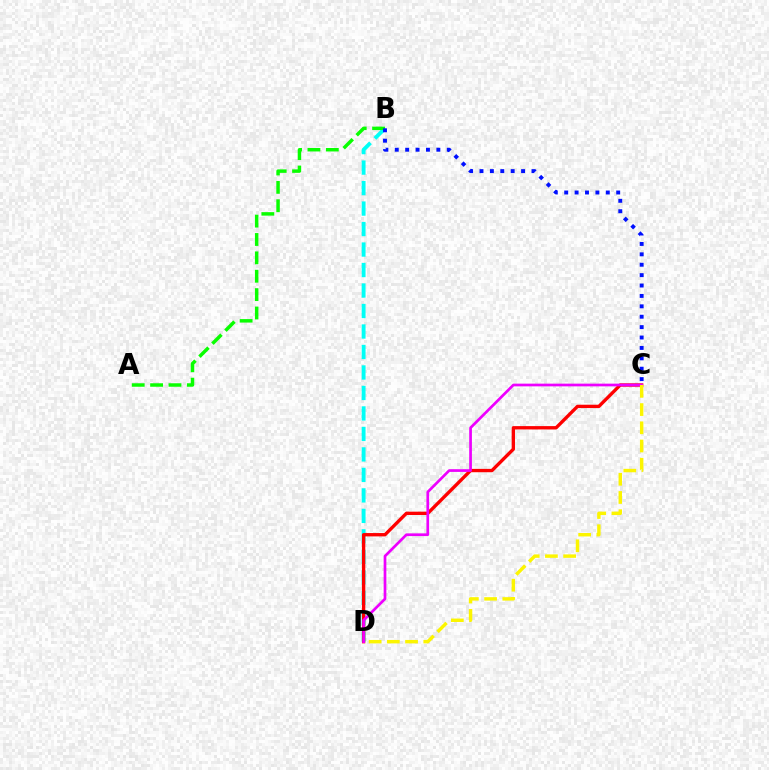{('B', 'D'): [{'color': '#00fff6', 'line_style': 'dashed', 'thickness': 2.78}], ('C', 'D'): [{'color': '#ff0000', 'line_style': 'solid', 'thickness': 2.41}, {'color': '#ee00ff', 'line_style': 'solid', 'thickness': 1.95}, {'color': '#fcf500', 'line_style': 'dashed', 'thickness': 2.47}], ('A', 'B'): [{'color': '#08ff00', 'line_style': 'dashed', 'thickness': 2.5}], ('B', 'C'): [{'color': '#0010ff', 'line_style': 'dotted', 'thickness': 2.82}]}